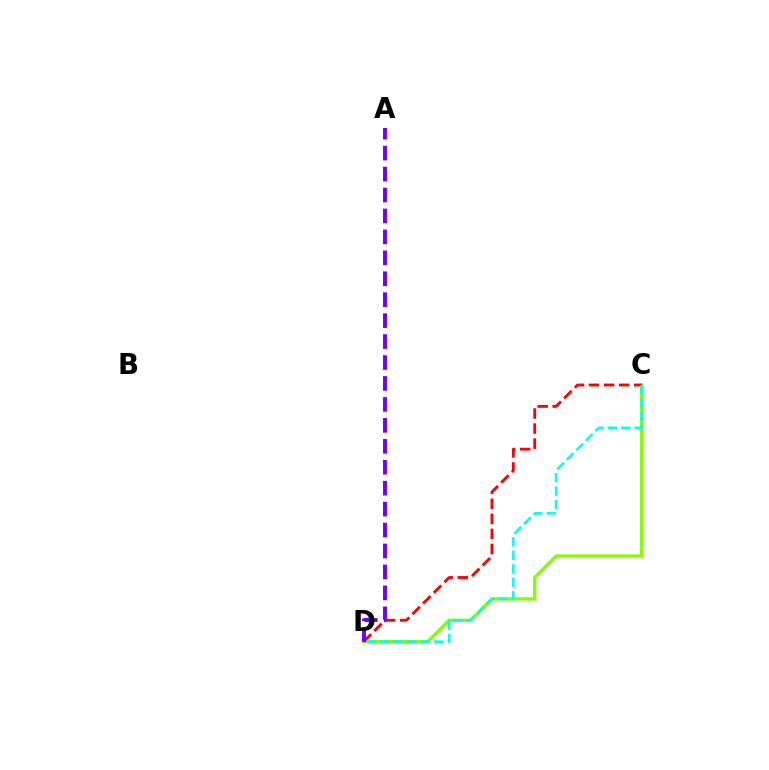{('C', 'D'): [{'color': '#84ff00', 'line_style': 'solid', 'thickness': 2.41}, {'color': '#ff0000', 'line_style': 'dashed', 'thickness': 2.05}, {'color': '#00fff6', 'line_style': 'dashed', 'thickness': 1.83}], ('A', 'D'): [{'color': '#7200ff', 'line_style': 'dashed', 'thickness': 2.84}]}